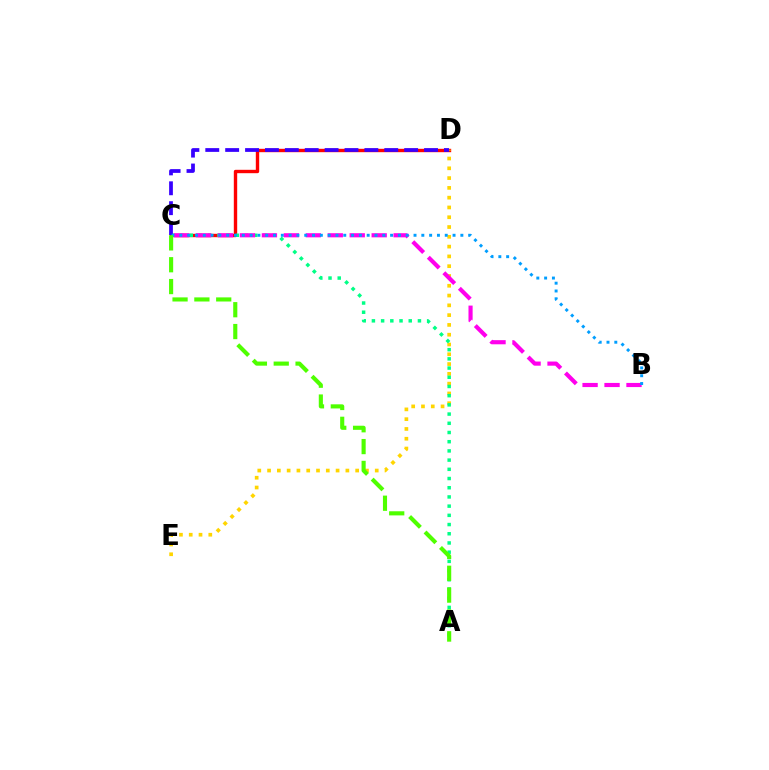{('C', 'D'): [{'color': '#ff0000', 'line_style': 'solid', 'thickness': 2.43}, {'color': '#3700ff', 'line_style': 'dashed', 'thickness': 2.7}], ('D', 'E'): [{'color': '#ffd500', 'line_style': 'dotted', 'thickness': 2.66}], ('A', 'C'): [{'color': '#00ff86', 'line_style': 'dotted', 'thickness': 2.5}, {'color': '#4fff00', 'line_style': 'dashed', 'thickness': 2.97}], ('B', 'C'): [{'color': '#ff00ed', 'line_style': 'dashed', 'thickness': 2.98}, {'color': '#009eff', 'line_style': 'dotted', 'thickness': 2.12}]}